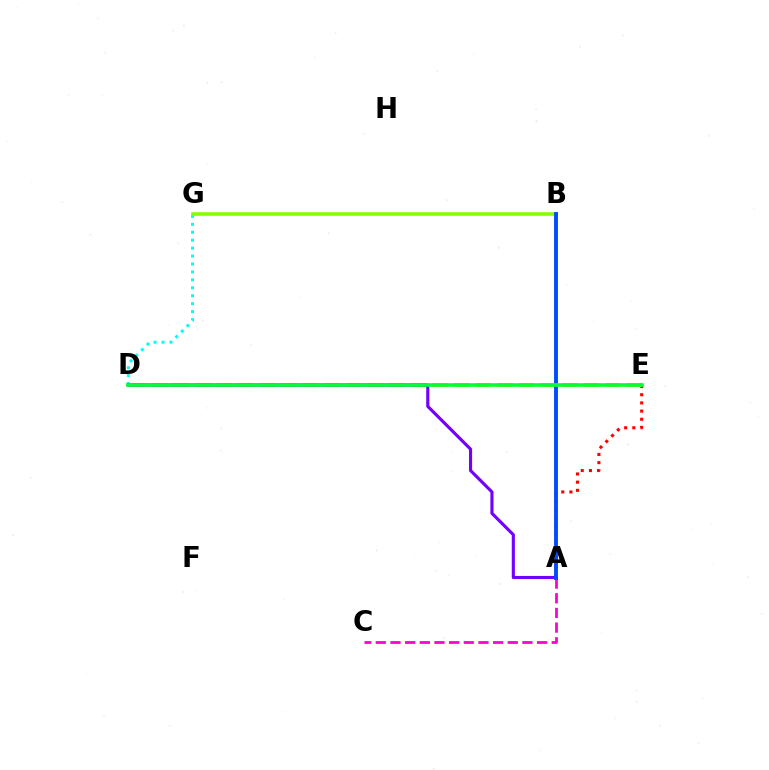{('A', 'C'): [{'color': '#ff00cf', 'line_style': 'dashed', 'thickness': 1.99}], ('D', 'G'): [{'color': '#00fff6', 'line_style': 'dotted', 'thickness': 2.15}], ('A', 'E'): [{'color': '#ff0000', 'line_style': 'dotted', 'thickness': 2.22}], ('D', 'E'): [{'color': '#ffbd00', 'line_style': 'dashed', 'thickness': 2.93}, {'color': '#00ff39', 'line_style': 'solid', 'thickness': 2.58}], ('A', 'D'): [{'color': '#7200ff', 'line_style': 'solid', 'thickness': 2.25}], ('B', 'G'): [{'color': '#84ff00', 'line_style': 'solid', 'thickness': 2.57}], ('A', 'B'): [{'color': '#004bff', 'line_style': 'solid', 'thickness': 2.79}]}